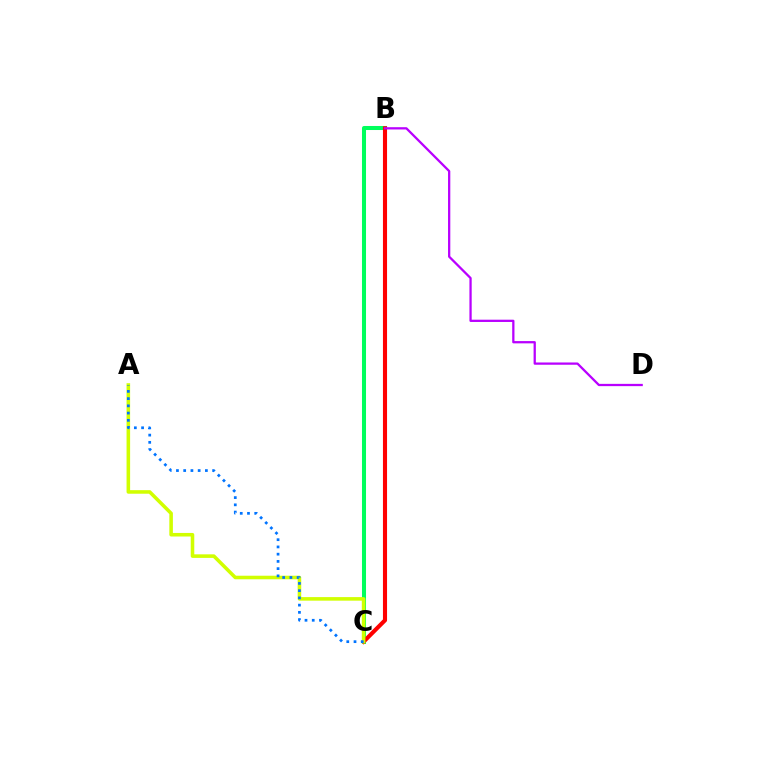{('B', 'C'): [{'color': '#00ff5c', 'line_style': 'solid', 'thickness': 2.91}, {'color': '#ff0000', 'line_style': 'solid', 'thickness': 2.95}], ('A', 'C'): [{'color': '#d1ff00', 'line_style': 'solid', 'thickness': 2.57}, {'color': '#0074ff', 'line_style': 'dotted', 'thickness': 1.97}], ('B', 'D'): [{'color': '#b900ff', 'line_style': 'solid', 'thickness': 1.63}]}